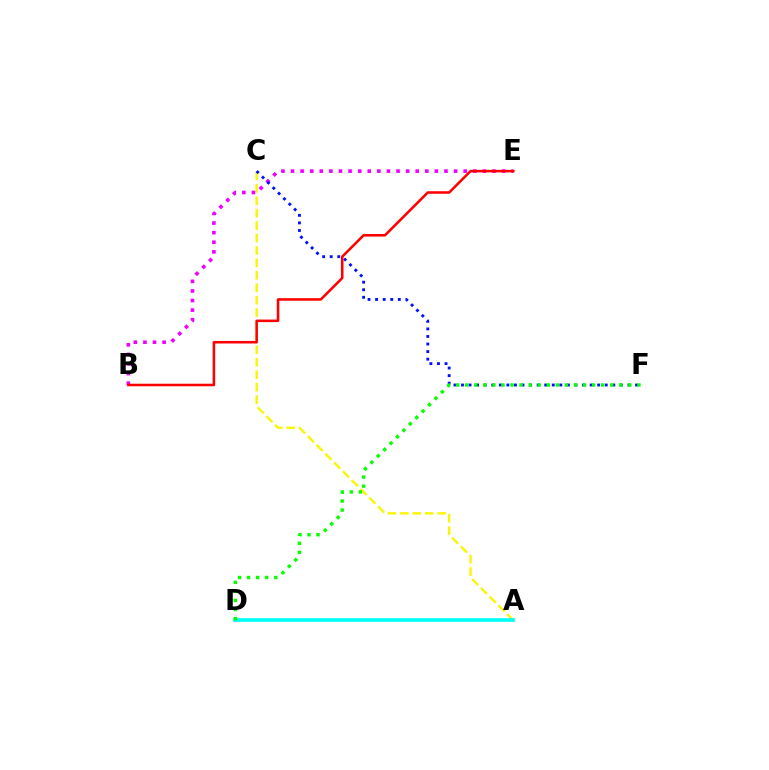{('A', 'C'): [{'color': '#fcf500', 'line_style': 'dashed', 'thickness': 1.69}], ('B', 'E'): [{'color': '#ee00ff', 'line_style': 'dotted', 'thickness': 2.61}, {'color': '#ff0000', 'line_style': 'solid', 'thickness': 1.84}], ('C', 'F'): [{'color': '#0010ff', 'line_style': 'dotted', 'thickness': 2.06}], ('A', 'D'): [{'color': '#00fff6', 'line_style': 'solid', 'thickness': 2.64}], ('D', 'F'): [{'color': '#08ff00', 'line_style': 'dotted', 'thickness': 2.46}]}